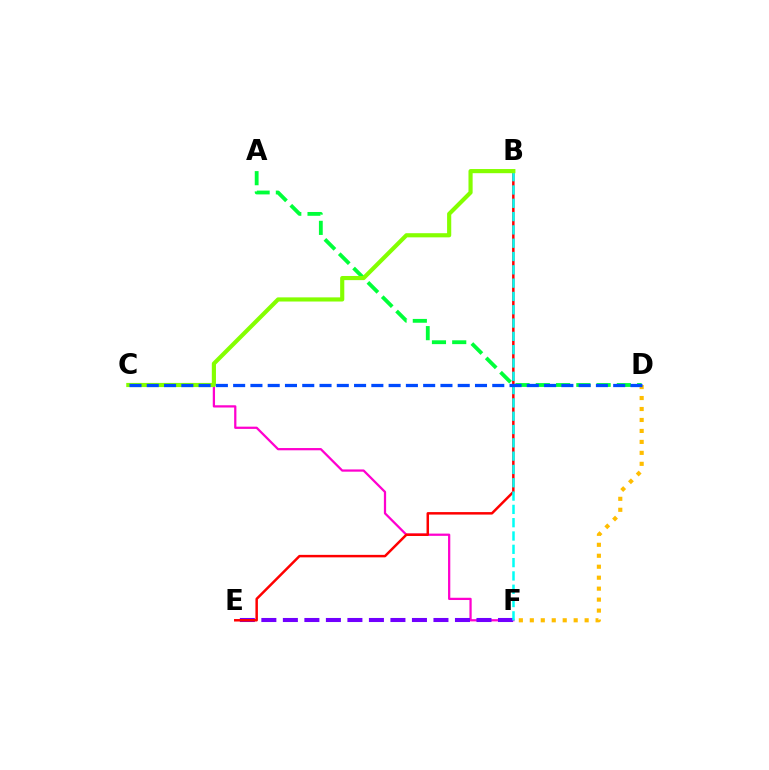{('C', 'F'): [{'color': '#ff00cf', 'line_style': 'solid', 'thickness': 1.62}], ('E', 'F'): [{'color': '#7200ff', 'line_style': 'dashed', 'thickness': 2.92}], ('A', 'D'): [{'color': '#00ff39', 'line_style': 'dashed', 'thickness': 2.75}], ('B', 'E'): [{'color': '#ff0000', 'line_style': 'solid', 'thickness': 1.79}], ('B', 'F'): [{'color': '#00fff6', 'line_style': 'dashed', 'thickness': 1.81}], ('D', 'F'): [{'color': '#ffbd00', 'line_style': 'dotted', 'thickness': 2.98}], ('B', 'C'): [{'color': '#84ff00', 'line_style': 'solid', 'thickness': 2.99}], ('C', 'D'): [{'color': '#004bff', 'line_style': 'dashed', 'thickness': 2.35}]}